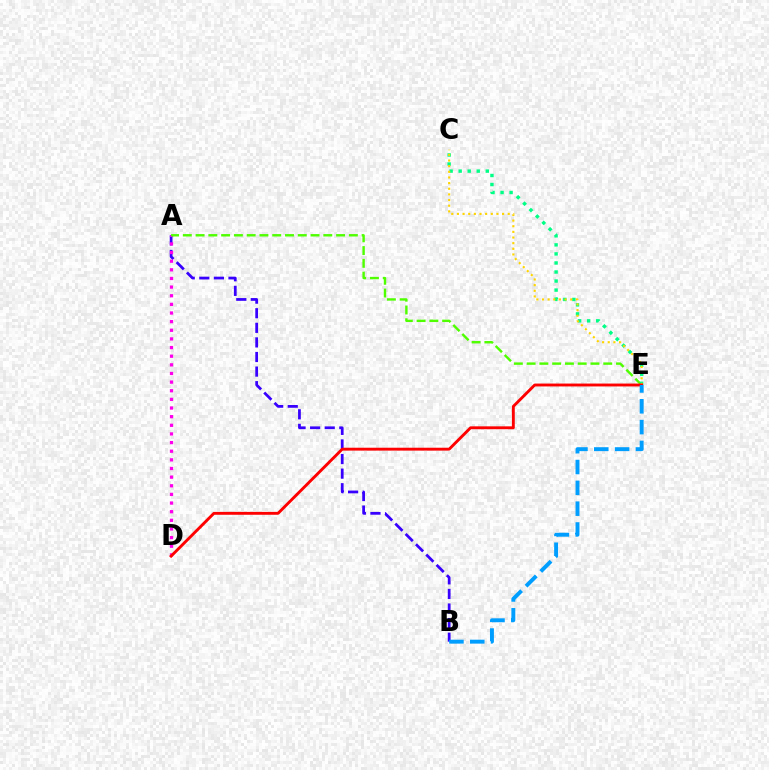{('A', 'B'): [{'color': '#3700ff', 'line_style': 'dashed', 'thickness': 1.98}], ('A', 'D'): [{'color': '#ff00ed', 'line_style': 'dotted', 'thickness': 2.35}], ('A', 'E'): [{'color': '#4fff00', 'line_style': 'dashed', 'thickness': 1.74}], ('C', 'E'): [{'color': '#00ff86', 'line_style': 'dotted', 'thickness': 2.46}, {'color': '#ffd500', 'line_style': 'dotted', 'thickness': 1.53}], ('D', 'E'): [{'color': '#ff0000', 'line_style': 'solid', 'thickness': 2.08}], ('B', 'E'): [{'color': '#009eff', 'line_style': 'dashed', 'thickness': 2.83}]}